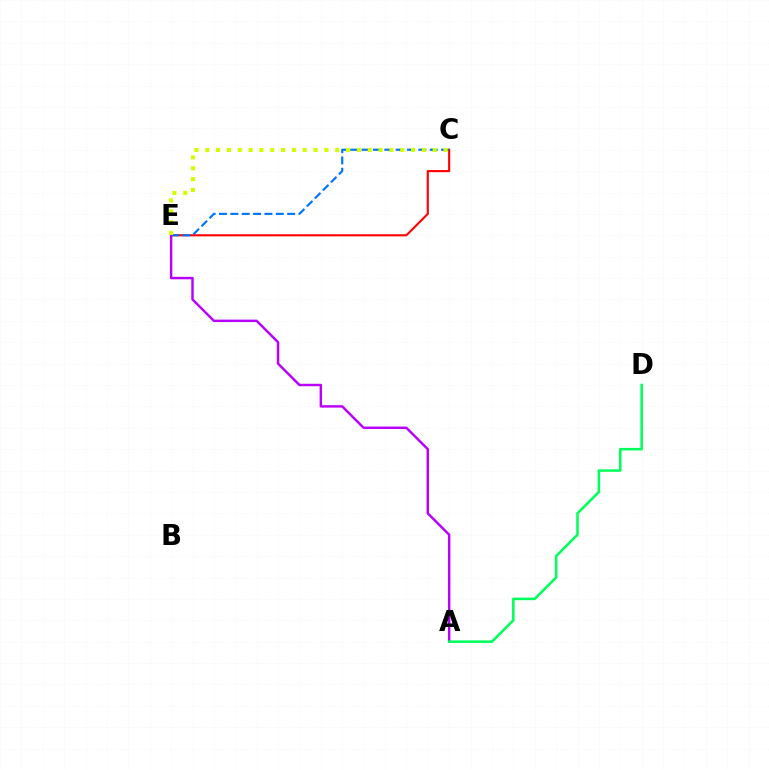{('C', 'E'): [{'color': '#ff0000', 'line_style': 'solid', 'thickness': 1.52}, {'color': '#0074ff', 'line_style': 'dashed', 'thickness': 1.54}, {'color': '#d1ff00', 'line_style': 'dotted', 'thickness': 2.94}], ('A', 'E'): [{'color': '#b900ff', 'line_style': 'solid', 'thickness': 1.76}], ('A', 'D'): [{'color': '#00ff5c', 'line_style': 'solid', 'thickness': 1.83}]}